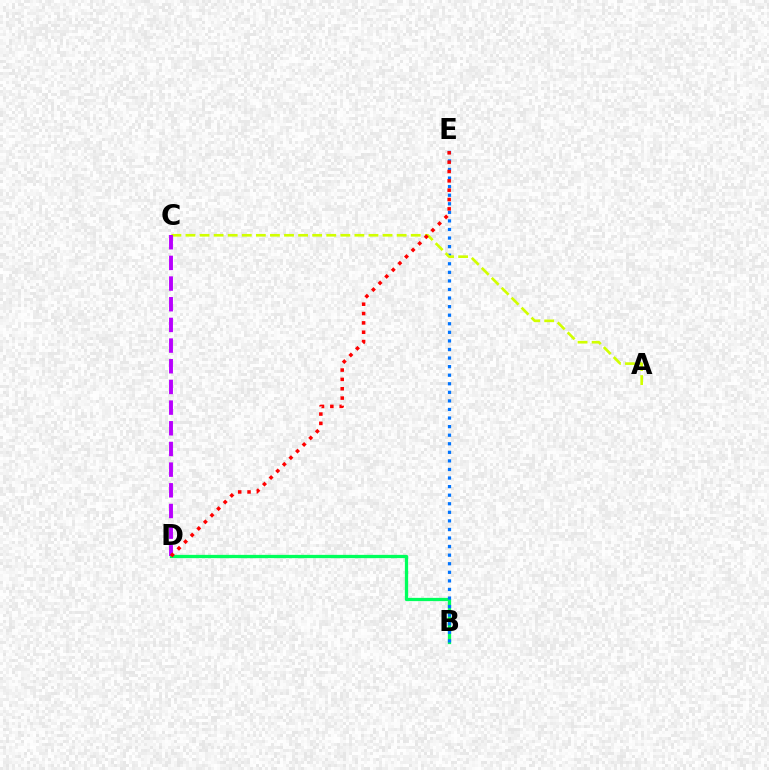{('B', 'D'): [{'color': '#00ff5c', 'line_style': 'solid', 'thickness': 2.36}], ('B', 'E'): [{'color': '#0074ff', 'line_style': 'dotted', 'thickness': 2.33}], ('A', 'C'): [{'color': '#d1ff00', 'line_style': 'dashed', 'thickness': 1.91}], ('C', 'D'): [{'color': '#b900ff', 'line_style': 'dashed', 'thickness': 2.81}], ('D', 'E'): [{'color': '#ff0000', 'line_style': 'dotted', 'thickness': 2.54}]}